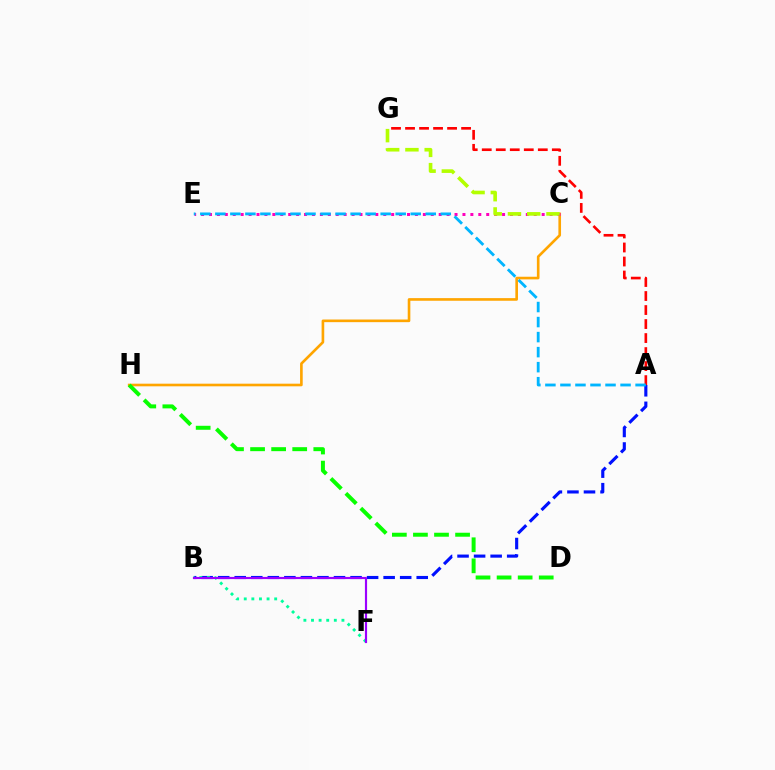{('A', 'B'): [{'color': '#0010ff', 'line_style': 'dashed', 'thickness': 2.25}], ('A', 'G'): [{'color': '#ff0000', 'line_style': 'dashed', 'thickness': 1.9}], ('B', 'F'): [{'color': '#00ff9d', 'line_style': 'dotted', 'thickness': 2.07}, {'color': '#9b00ff', 'line_style': 'solid', 'thickness': 1.56}], ('C', 'H'): [{'color': '#ffa500', 'line_style': 'solid', 'thickness': 1.9}], ('C', 'E'): [{'color': '#ff00bd', 'line_style': 'dotted', 'thickness': 2.15}], ('D', 'H'): [{'color': '#08ff00', 'line_style': 'dashed', 'thickness': 2.86}], ('A', 'E'): [{'color': '#00b5ff', 'line_style': 'dashed', 'thickness': 2.04}], ('C', 'G'): [{'color': '#b3ff00', 'line_style': 'dashed', 'thickness': 2.62}]}